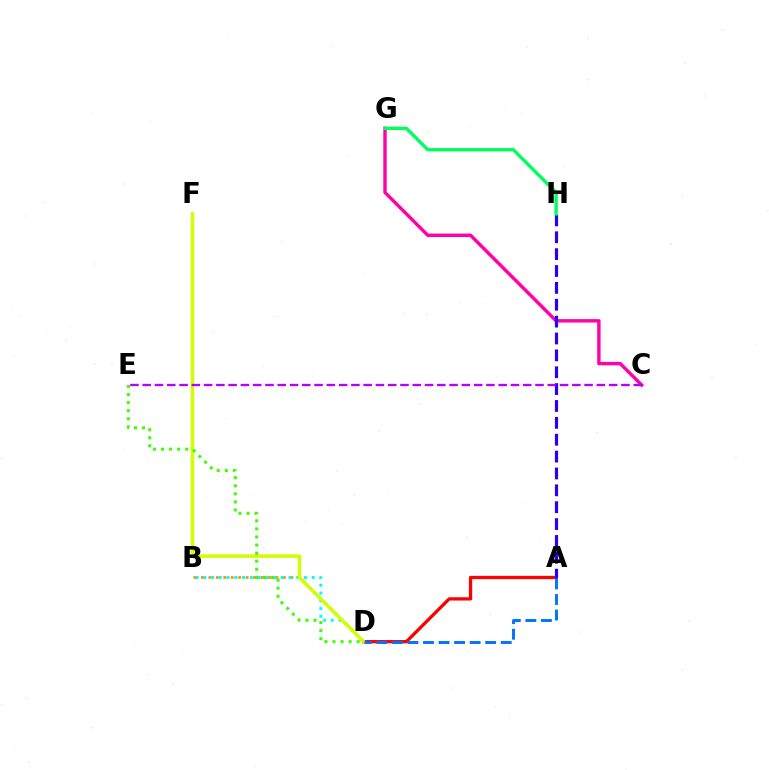{('B', 'D'): [{'color': '#ff9400', 'line_style': 'dotted', 'thickness': 2.03}, {'color': '#00fff6', 'line_style': 'dotted', 'thickness': 2.1}], ('C', 'G'): [{'color': '#ff00ac', 'line_style': 'solid', 'thickness': 2.45}], ('A', 'D'): [{'color': '#ff0000', 'line_style': 'solid', 'thickness': 2.37}, {'color': '#0074ff', 'line_style': 'dashed', 'thickness': 2.11}], ('D', 'F'): [{'color': '#d1ff00', 'line_style': 'solid', 'thickness': 2.51}], ('D', 'E'): [{'color': '#3dff00', 'line_style': 'dotted', 'thickness': 2.19}], ('A', 'H'): [{'color': '#2500ff', 'line_style': 'dashed', 'thickness': 2.29}], ('C', 'E'): [{'color': '#b900ff', 'line_style': 'dashed', 'thickness': 1.67}], ('G', 'H'): [{'color': '#00ff5c', 'line_style': 'solid', 'thickness': 2.41}]}